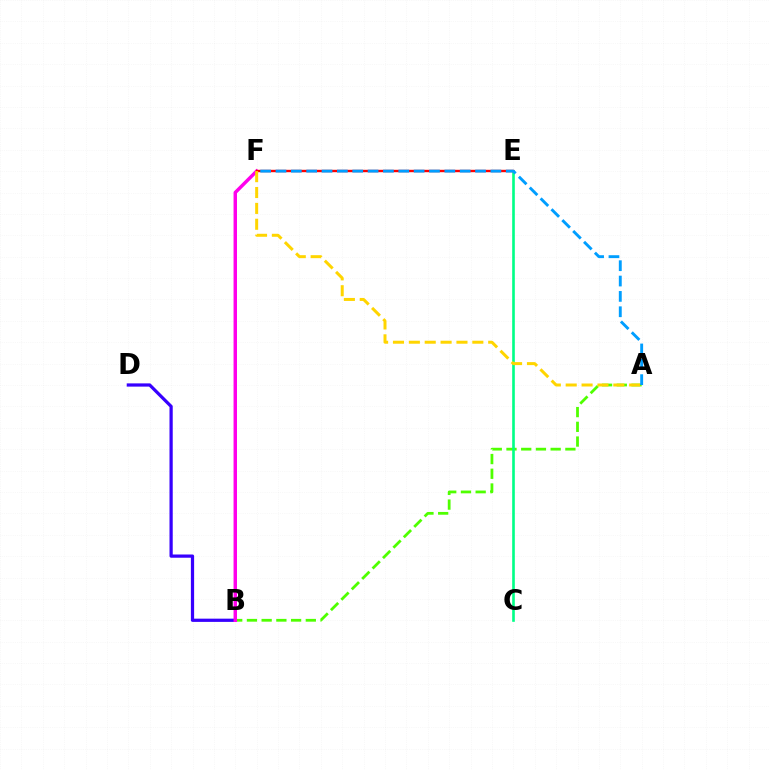{('A', 'B'): [{'color': '#4fff00', 'line_style': 'dashed', 'thickness': 2.0}], ('B', 'D'): [{'color': '#3700ff', 'line_style': 'solid', 'thickness': 2.33}], ('C', 'E'): [{'color': '#00ff86', 'line_style': 'solid', 'thickness': 1.9}], ('B', 'F'): [{'color': '#ff00ed', 'line_style': 'solid', 'thickness': 2.49}], ('E', 'F'): [{'color': '#ff0000', 'line_style': 'solid', 'thickness': 1.73}], ('A', 'F'): [{'color': '#ffd500', 'line_style': 'dashed', 'thickness': 2.16}, {'color': '#009eff', 'line_style': 'dashed', 'thickness': 2.09}]}